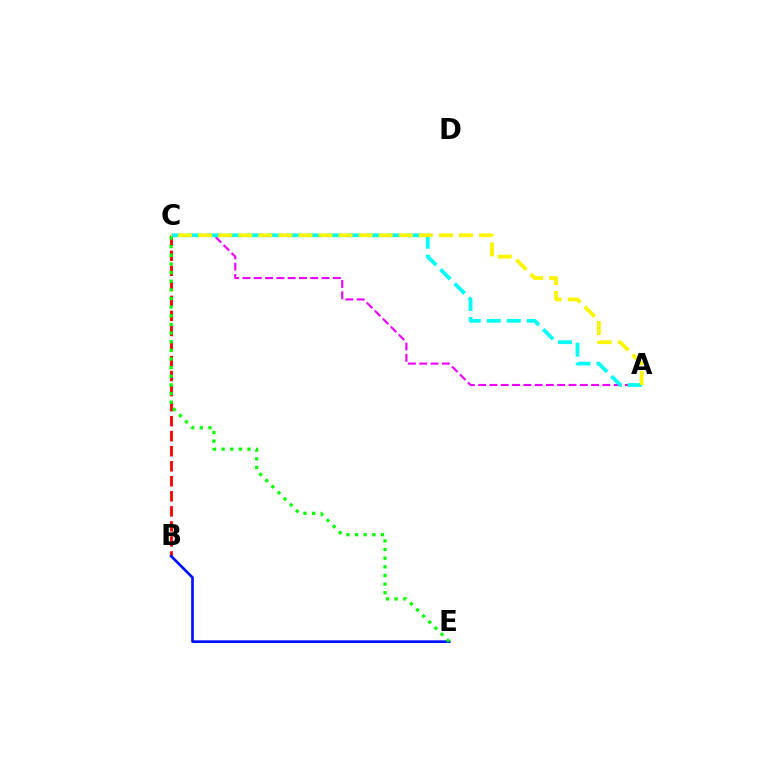{('B', 'C'): [{'color': '#ff0000', 'line_style': 'dashed', 'thickness': 2.04}], ('A', 'C'): [{'color': '#ee00ff', 'line_style': 'dashed', 'thickness': 1.53}, {'color': '#00fff6', 'line_style': 'dashed', 'thickness': 2.72}, {'color': '#fcf500', 'line_style': 'dashed', 'thickness': 2.73}], ('B', 'E'): [{'color': '#0010ff', 'line_style': 'solid', 'thickness': 1.93}], ('C', 'E'): [{'color': '#08ff00', 'line_style': 'dotted', 'thickness': 2.35}]}